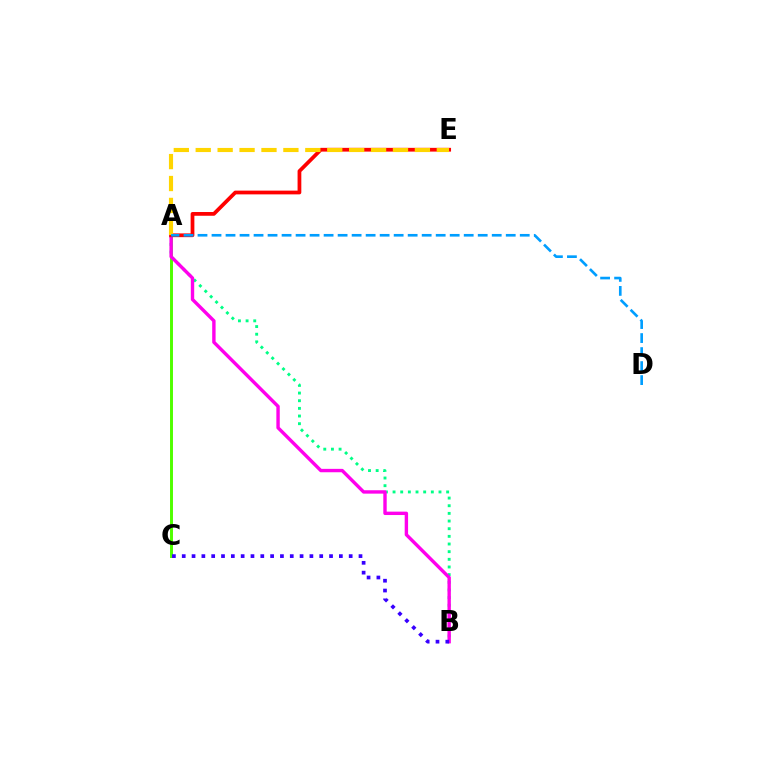{('A', 'C'): [{'color': '#4fff00', 'line_style': 'solid', 'thickness': 2.13}], ('A', 'B'): [{'color': '#00ff86', 'line_style': 'dotted', 'thickness': 2.08}, {'color': '#ff00ed', 'line_style': 'solid', 'thickness': 2.44}], ('A', 'E'): [{'color': '#ff0000', 'line_style': 'solid', 'thickness': 2.7}, {'color': '#ffd500', 'line_style': 'dashed', 'thickness': 2.98}], ('A', 'D'): [{'color': '#009eff', 'line_style': 'dashed', 'thickness': 1.9}], ('B', 'C'): [{'color': '#3700ff', 'line_style': 'dotted', 'thickness': 2.67}]}